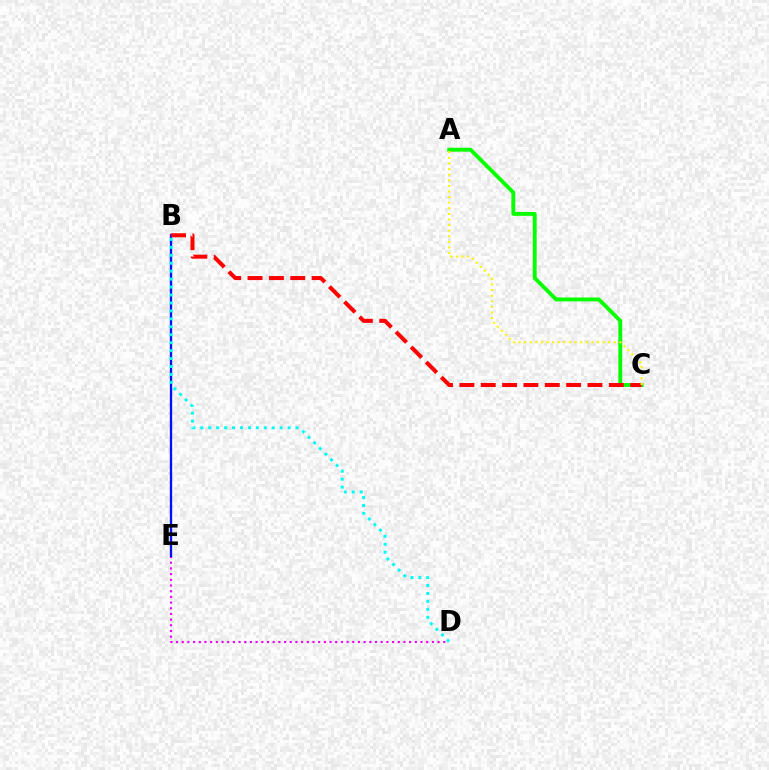{('D', 'E'): [{'color': '#ee00ff', 'line_style': 'dotted', 'thickness': 1.54}], ('A', 'C'): [{'color': '#08ff00', 'line_style': 'solid', 'thickness': 2.79}, {'color': '#fcf500', 'line_style': 'dotted', 'thickness': 1.52}], ('B', 'E'): [{'color': '#0010ff', 'line_style': 'solid', 'thickness': 1.69}], ('B', 'C'): [{'color': '#ff0000', 'line_style': 'dashed', 'thickness': 2.9}], ('B', 'D'): [{'color': '#00fff6', 'line_style': 'dotted', 'thickness': 2.16}]}